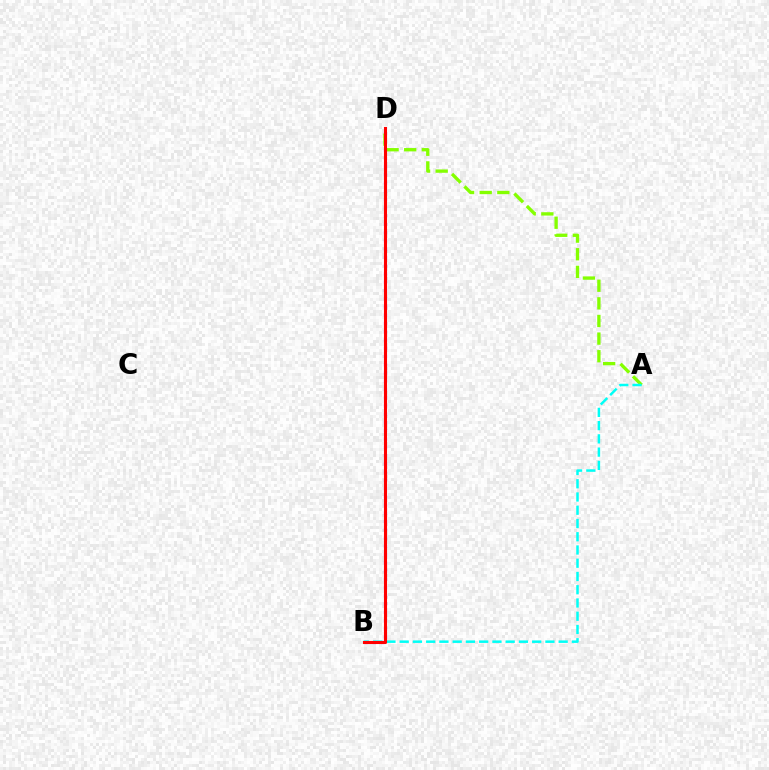{('B', 'D'): [{'color': '#7200ff', 'line_style': 'dotted', 'thickness': 2.24}, {'color': '#ff0000', 'line_style': 'solid', 'thickness': 2.21}], ('A', 'D'): [{'color': '#84ff00', 'line_style': 'dashed', 'thickness': 2.39}], ('A', 'B'): [{'color': '#00fff6', 'line_style': 'dashed', 'thickness': 1.8}]}